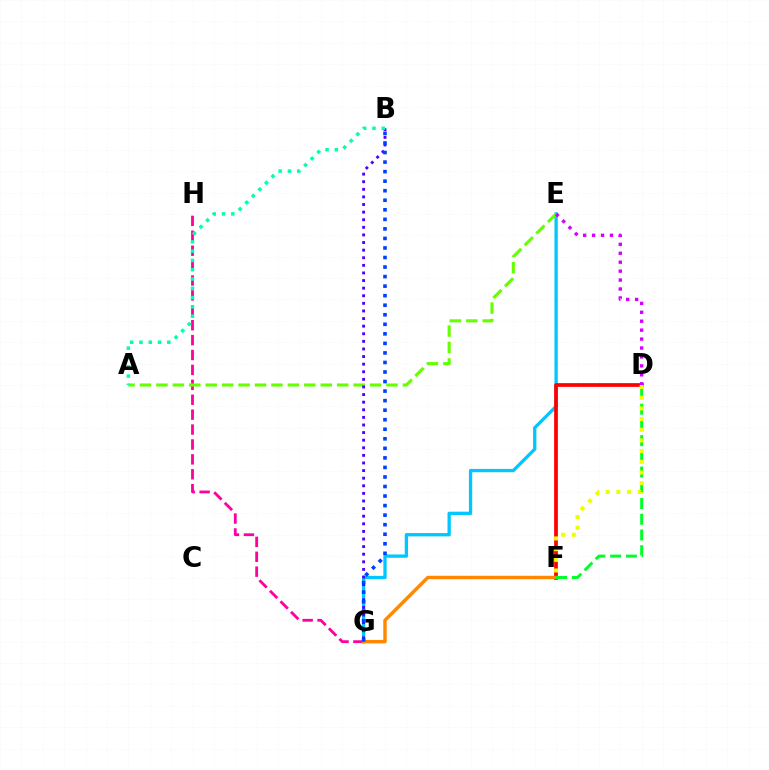{('E', 'G'): [{'color': '#00c7ff', 'line_style': 'solid', 'thickness': 2.38}], ('G', 'H'): [{'color': '#ff00a0', 'line_style': 'dashed', 'thickness': 2.02}], ('D', 'F'): [{'color': '#ff0000', 'line_style': 'solid', 'thickness': 2.69}, {'color': '#00ff27', 'line_style': 'dashed', 'thickness': 2.14}, {'color': '#eeff00', 'line_style': 'dotted', 'thickness': 2.9}], ('A', 'E'): [{'color': '#66ff00', 'line_style': 'dashed', 'thickness': 2.23}], ('B', 'G'): [{'color': '#4f00ff', 'line_style': 'dotted', 'thickness': 2.07}, {'color': '#003fff', 'line_style': 'dotted', 'thickness': 2.59}], ('D', 'E'): [{'color': '#d600ff', 'line_style': 'dotted', 'thickness': 2.43}], ('F', 'G'): [{'color': '#ff8800', 'line_style': 'solid', 'thickness': 2.46}], ('A', 'B'): [{'color': '#00ffaf', 'line_style': 'dotted', 'thickness': 2.52}]}